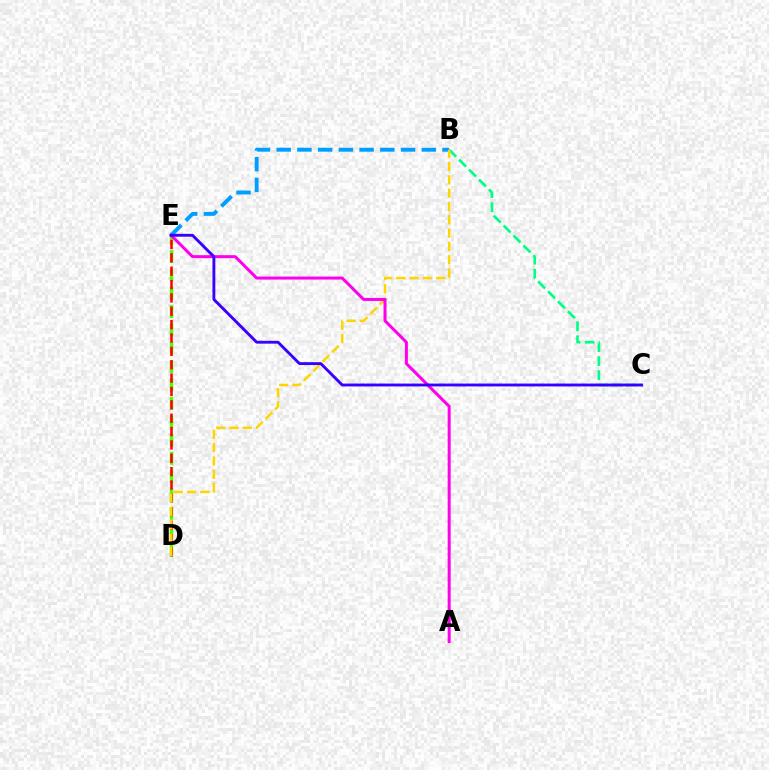{('D', 'E'): [{'color': '#4fff00', 'line_style': 'dashed', 'thickness': 2.49}, {'color': '#ff0000', 'line_style': 'dashed', 'thickness': 1.82}], ('B', 'C'): [{'color': '#00ff86', 'line_style': 'dashed', 'thickness': 1.91}], ('B', 'E'): [{'color': '#009eff', 'line_style': 'dashed', 'thickness': 2.82}], ('B', 'D'): [{'color': '#ffd500', 'line_style': 'dashed', 'thickness': 1.81}], ('A', 'E'): [{'color': '#ff00ed', 'line_style': 'solid', 'thickness': 2.17}], ('C', 'E'): [{'color': '#3700ff', 'line_style': 'solid', 'thickness': 2.06}]}